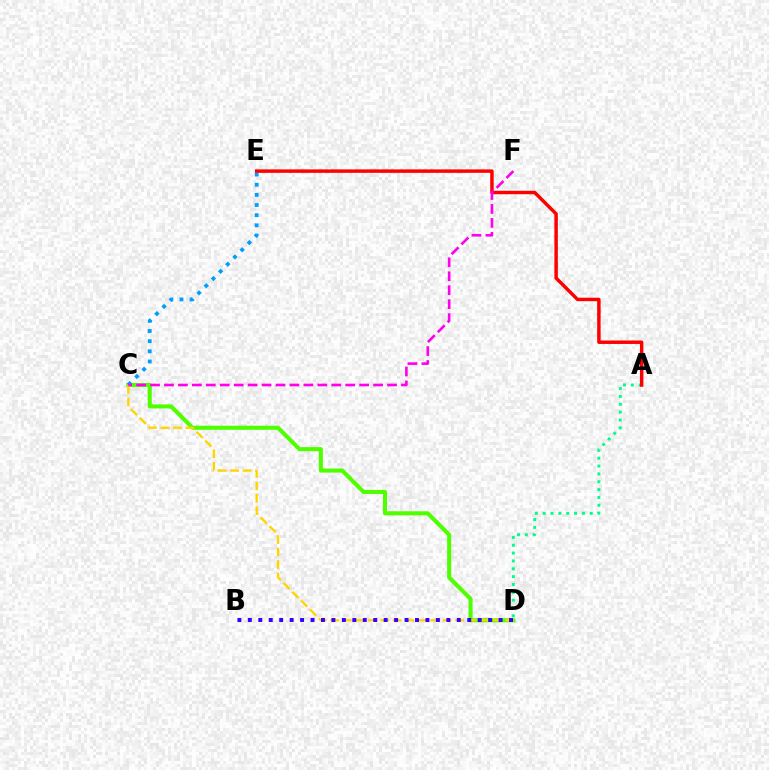{('C', 'D'): [{'color': '#4fff00', 'line_style': 'solid', 'thickness': 2.93}, {'color': '#ffd500', 'line_style': 'dashed', 'thickness': 1.7}], ('C', 'E'): [{'color': '#009eff', 'line_style': 'dotted', 'thickness': 2.76}], ('A', 'D'): [{'color': '#00ff86', 'line_style': 'dotted', 'thickness': 2.13}], ('A', 'E'): [{'color': '#ff0000', 'line_style': 'solid', 'thickness': 2.49}], ('C', 'F'): [{'color': '#ff00ed', 'line_style': 'dashed', 'thickness': 1.89}], ('B', 'D'): [{'color': '#3700ff', 'line_style': 'dotted', 'thickness': 2.84}]}